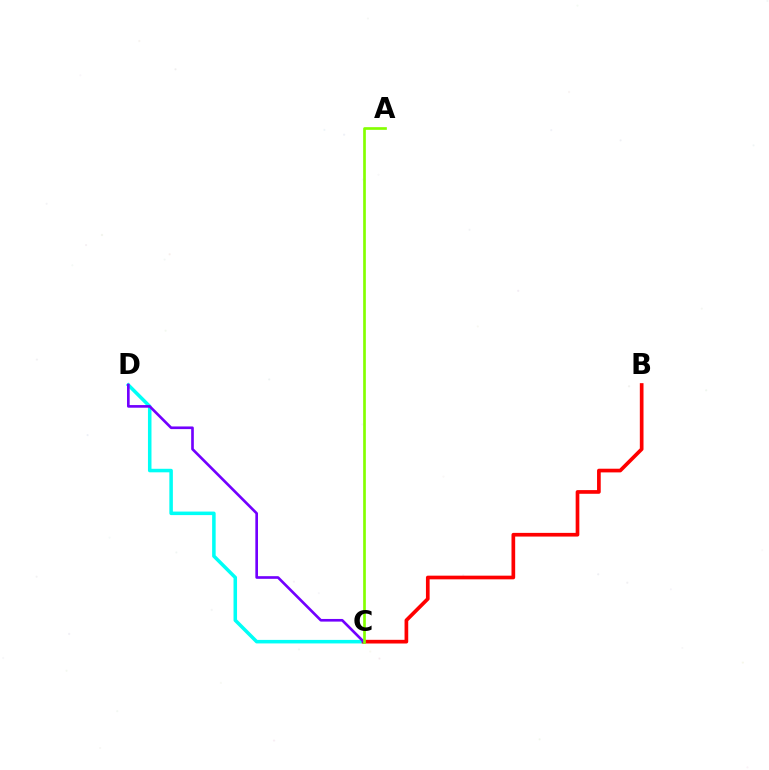{('C', 'D'): [{'color': '#00fff6', 'line_style': 'solid', 'thickness': 2.54}, {'color': '#7200ff', 'line_style': 'solid', 'thickness': 1.91}], ('B', 'C'): [{'color': '#ff0000', 'line_style': 'solid', 'thickness': 2.65}], ('A', 'C'): [{'color': '#84ff00', 'line_style': 'solid', 'thickness': 1.93}]}